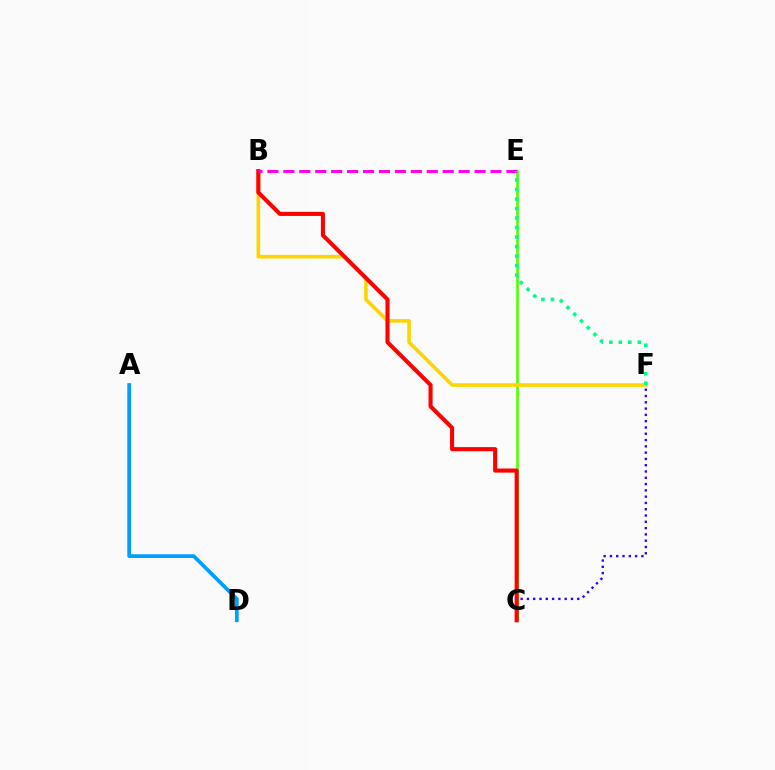{('C', 'E'): [{'color': '#4fff00', 'line_style': 'solid', 'thickness': 1.89}], ('C', 'F'): [{'color': '#3700ff', 'line_style': 'dotted', 'thickness': 1.71}], ('B', 'F'): [{'color': '#ffd500', 'line_style': 'solid', 'thickness': 2.6}], ('B', 'C'): [{'color': '#ff0000', 'line_style': 'solid', 'thickness': 2.93}], ('B', 'E'): [{'color': '#ff00ed', 'line_style': 'dashed', 'thickness': 2.16}], ('A', 'D'): [{'color': '#009eff', 'line_style': 'solid', 'thickness': 2.68}], ('E', 'F'): [{'color': '#00ff86', 'line_style': 'dotted', 'thickness': 2.58}]}